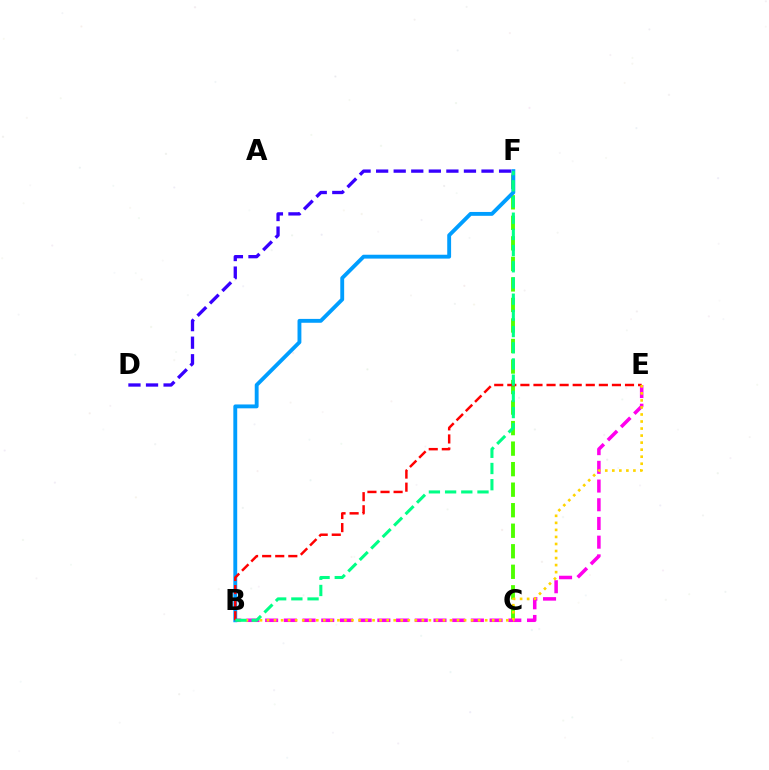{('C', 'F'): [{'color': '#4fff00', 'line_style': 'dashed', 'thickness': 2.79}], ('B', 'E'): [{'color': '#ff00ed', 'line_style': 'dashed', 'thickness': 2.54}, {'color': '#ff0000', 'line_style': 'dashed', 'thickness': 1.78}, {'color': '#ffd500', 'line_style': 'dotted', 'thickness': 1.91}], ('B', 'F'): [{'color': '#009eff', 'line_style': 'solid', 'thickness': 2.78}, {'color': '#00ff86', 'line_style': 'dashed', 'thickness': 2.2}], ('D', 'F'): [{'color': '#3700ff', 'line_style': 'dashed', 'thickness': 2.39}]}